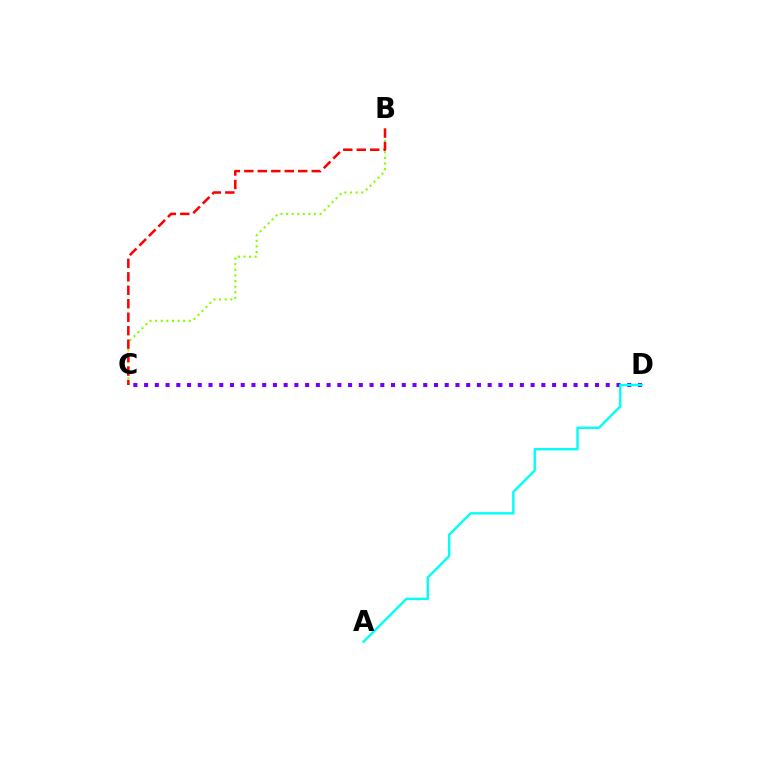{('B', 'C'): [{'color': '#84ff00', 'line_style': 'dotted', 'thickness': 1.52}, {'color': '#ff0000', 'line_style': 'dashed', 'thickness': 1.83}], ('C', 'D'): [{'color': '#7200ff', 'line_style': 'dotted', 'thickness': 2.92}], ('A', 'D'): [{'color': '#00fff6', 'line_style': 'solid', 'thickness': 1.72}]}